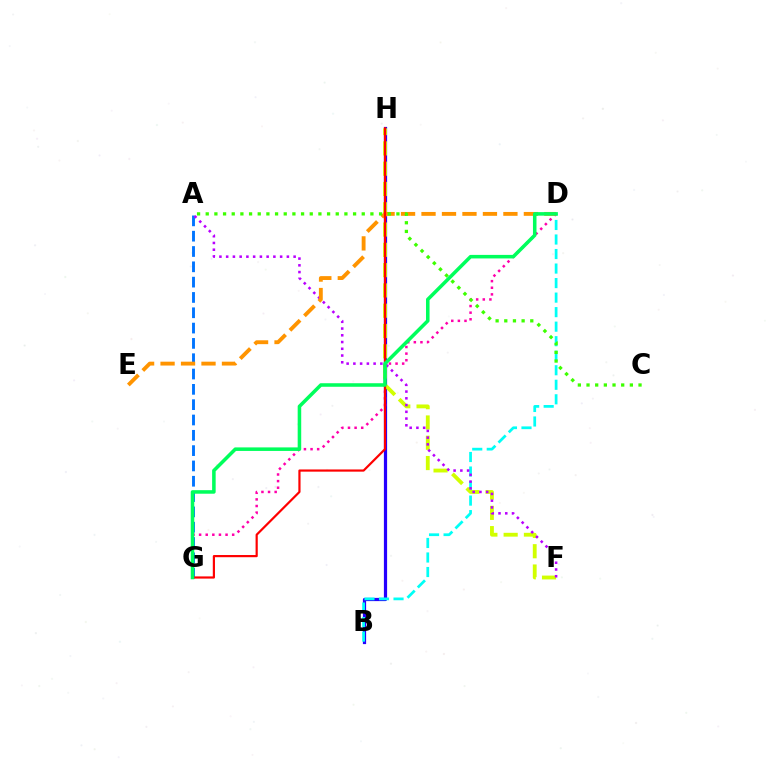{('A', 'G'): [{'color': '#0074ff', 'line_style': 'dashed', 'thickness': 2.08}], ('B', 'H'): [{'color': '#2500ff', 'line_style': 'solid', 'thickness': 2.31}], ('B', 'D'): [{'color': '#00fff6', 'line_style': 'dashed', 'thickness': 1.97}], ('F', 'H'): [{'color': '#d1ff00', 'line_style': 'dashed', 'thickness': 2.76}], ('D', 'G'): [{'color': '#ff00ac', 'line_style': 'dotted', 'thickness': 1.8}, {'color': '#00ff5c', 'line_style': 'solid', 'thickness': 2.55}], ('A', 'F'): [{'color': '#b900ff', 'line_style': 'dotted', 'thickness': 1.83}], ('D', 'E'): [{'color': '#ff9400', 'line_style': 'dashed', 'thickness': 2.78}], ('G', 'H'): [{'color': '#ff0000', 'line_style': 'solid', 'thickness': 1.58}], ('A', 'C'): [{'color': '#3dff00', 'line_style': 'dotted', 'thickness': 2.36}]}